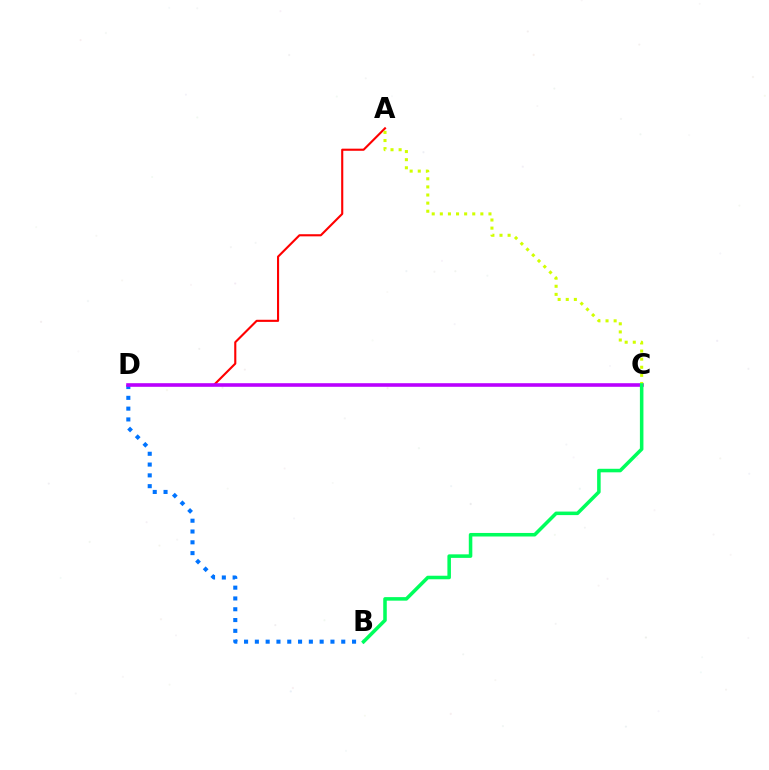{('B', 'D'): [{'color': '#0074ff', 'line_style': 'dotted', 'thickness': 2.93}], ('A', 'D'): [{'color': '#ff0000', 'line_style': 'solid', 'thickness': 1.52}], ('C', 'D'): [{'color': '#b900ff', 'line_style': 'solid', 'thickness': 2.59}], ('A', 'C'): [{'color': '#d1ff00', 'line_style': 'dotted', 'thickness': 2.2}], ('B', 'C'): [{'color': '#00ff5c', 'line_style': 'solid', 'thickness': 2.55}]}